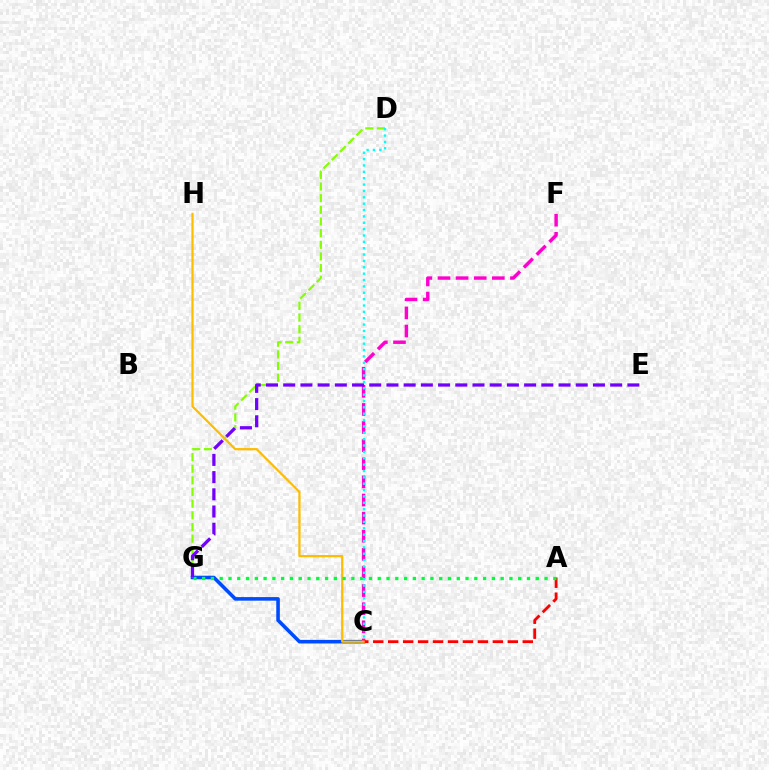{('C', 'G'): [{'color': '#004bff', 'line_style': 'solid', 'thickness': 2.58}], ('C', 'F'): [{'color': '#ff00cf', 'line_style': 'dashed', 'thickness': 2.46}], ('A', 'C'): [{'color': '#ff0000', 'line_style': 'dashed', 'thickness': 2.03}], ('D', 'G'): [{'color': '#84ff00', 'line_style': 'dashed', 'thickness': 1.58}], ('C', 'H'): [{'color': '#ffbd00', 'line_style': 'solid', 'thickness': 1.62}], ('A', 'G'): [{'color': '#00ff39', 'line_style': 'dotted', 'thickness': 2.39}], ('E', 'G'): [{'color': '#7200ff', 'line_style': 'dashed', 'thickness': 2.34}], ('C', 'D'): [{'color': '#00fff6', 'line_style': 'dotted', 'thickness': 1.73}]}